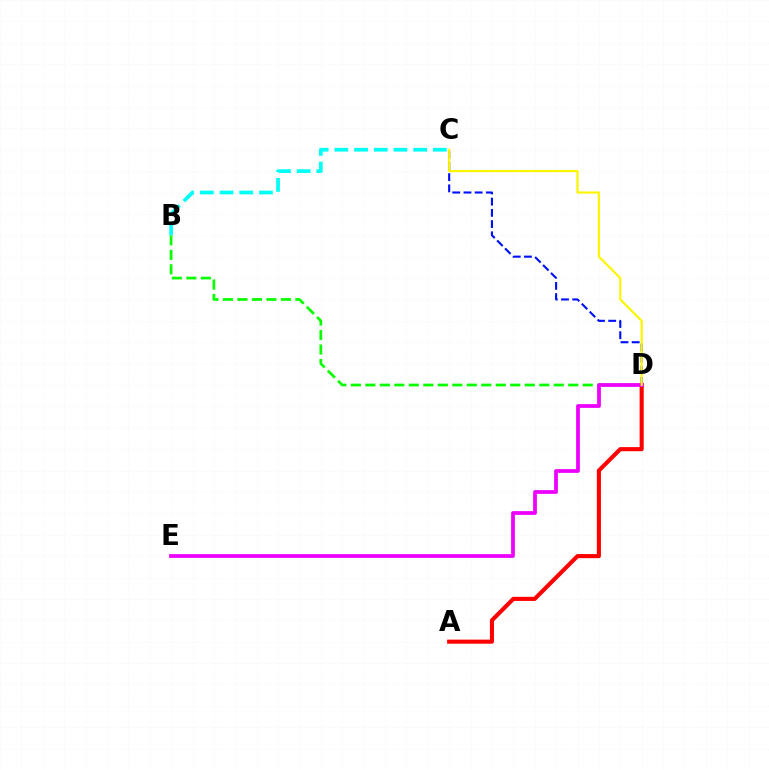{('C', 'D'): [{'color': '#0010ff', 'line_style': 'dashed', 'thickness': 1.52}, {'color': '#fcf500', 'line_style': 'solid', 'thickness': 1.58}], ('B', 'D'): [{'color': '#08ff00', 'line_style': 'dashed', 'thickness': 1.97}], ('A', 'D'): [{'color': '#ff0000', 'line_style': 'solid', 'thickness': 2.95}], ('B', 'C'): [{'color': '#00fff6', 'line_style': 'dashed', 'thickness': 2.68}], ('D', 'E'): [{'color': '#ee00ff', 'line_style': 'solid', 'thickness': 2.7}]}